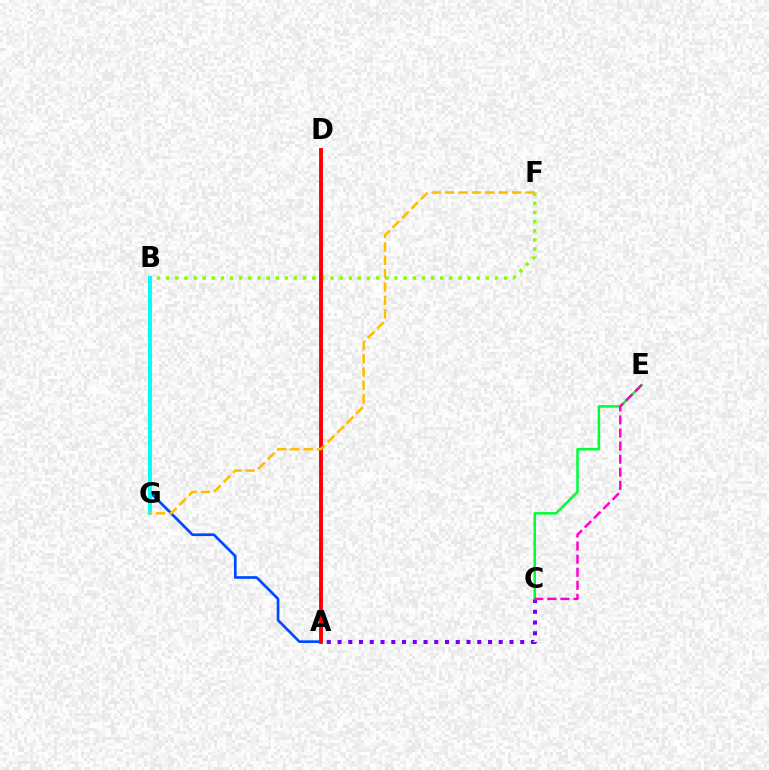{('B', 'F'): [{'color': '#84ff00', 'line_style': 'dotted', 'thickness': 2.48}], ('A', 'C'): [{'color': '#7200ff', 'line_style': 'dotted', 'thickness': 2.92}], ('C', 'E'): [{'color': '#00ff39', 'line_style': 'solid', 'thickness': 1.83}, {'color': '#ff00cf', 'line_style': 'dashed', 'thickness': 1.78}], ('A', 'B'): [{'color': '#004bff', 'line_style': 'solid', 'thickness': 1.94}], ('A', 'D'): [{'color': '#ff0000', 'line_style': 'solid', 'thickness': 2.79}], ('B', 'G'): [{'color': '#00fff6', 'line_style': 'solid', 'thickness': 2.78}], ('F', 'G'): [{'color': '#ffbd00', 'line_style': 'dashed', 'thickness': 1.82}]}